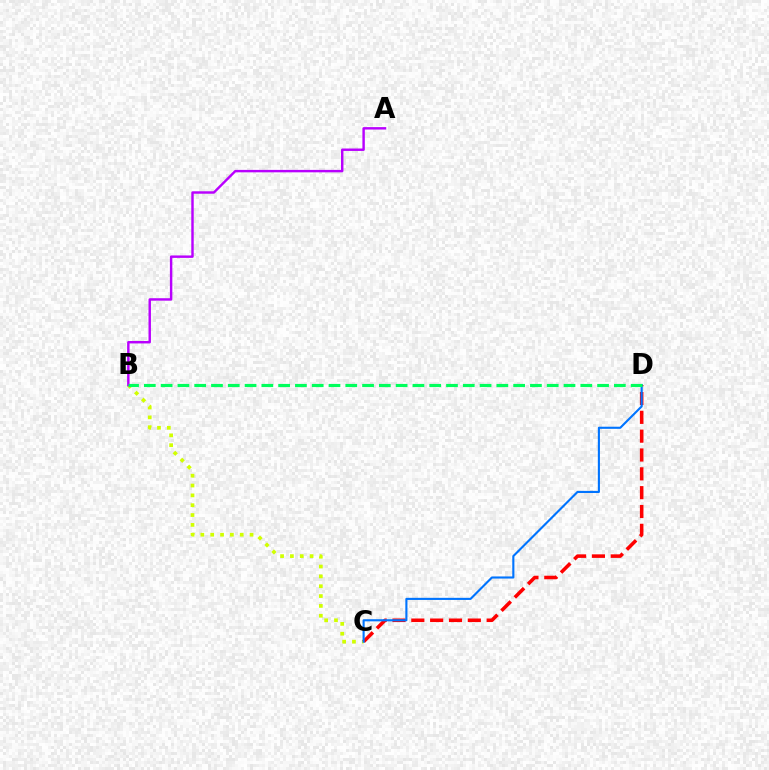{('B', 'C'): [{'color': '#d1ff00', 'line_style': 'dotted', 'thickness': 2.67}], ('C', 'D'): [{'color': '#ff0000', 'line_style': 'dashed', 'thickness': 2.56}, {'color': '#0074ff', 'line_style': 'solid', 'thickness': 1.52}], ('A', 'B'): [{'color': '#b900ff', 'line_style': 'solid', 'thickness': 1.75}], ('B', 'D'): [{'color': '#00ff5c', 'line_style': 'dashed', 'thickness': 2.28}]}